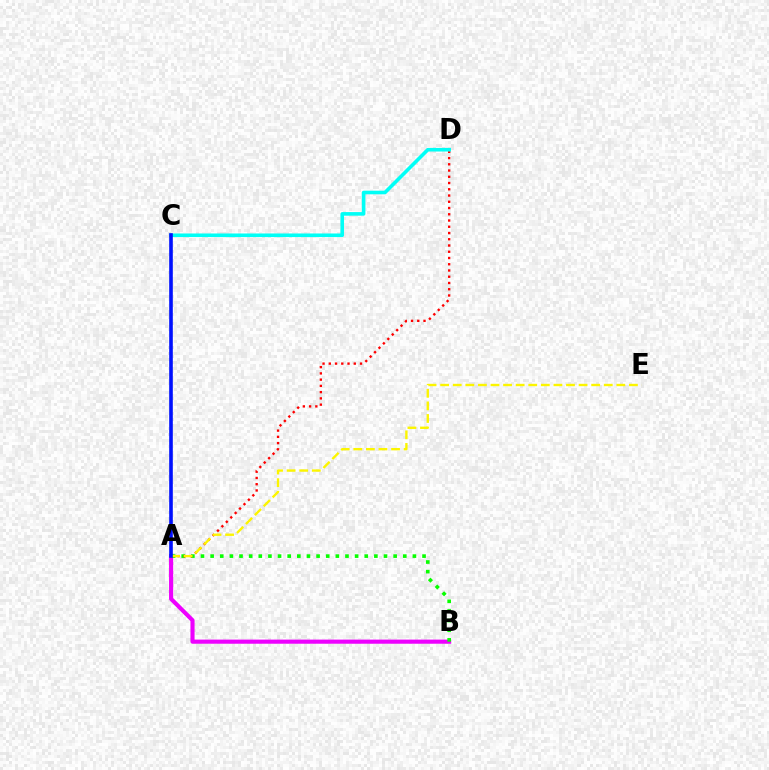{('A', 'B'): [{'color': '#ee00ff', 'line_style': 'solid', 'thickness': 2.97}, {'color': '#08ff00', 'line_style': 'dotted', 'thickness': 2.62}], ('A', 'D'): [{'color': '#ff0000', 'line_style': 'dotted', 'thickness': 1.7}], ('A', 'E'): [{'color': '#fcf500', 'line_style': 'dashed', 'thickness': 1.71}], ('C', 'D'): [{'color': '#00fff6', 'line_style': 'solid', 'thickness': 2.59}], ('A', 'C'): [{'color': '#0010ff', 'line_style': 'solid', 'thickness': 2.61}]}